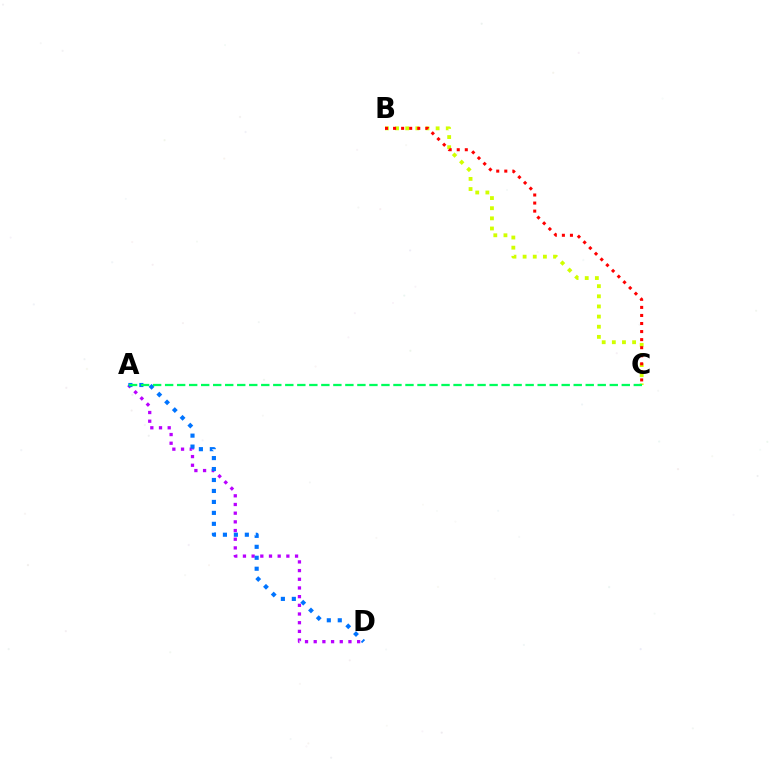{('B', 'C'): [{'color': '#d1ff00', 'line_style': 'dotted', 'thickness': 2.76}, {'color': '#ff0000', 'line_style': 'dotted', 'thickness': 2.19}], ('A', 'D'): [{'color': '#b900ff', 'line_style': 'dotted', 'thickness': 2.36}, {'color': '#0074ff', 'line_style': 'dotted', 'thickness': 2.98}], ('A', 'C'): [{'color': '#00ff5c', 'line_style': 'dashed', 'thickness': 1.63}]}